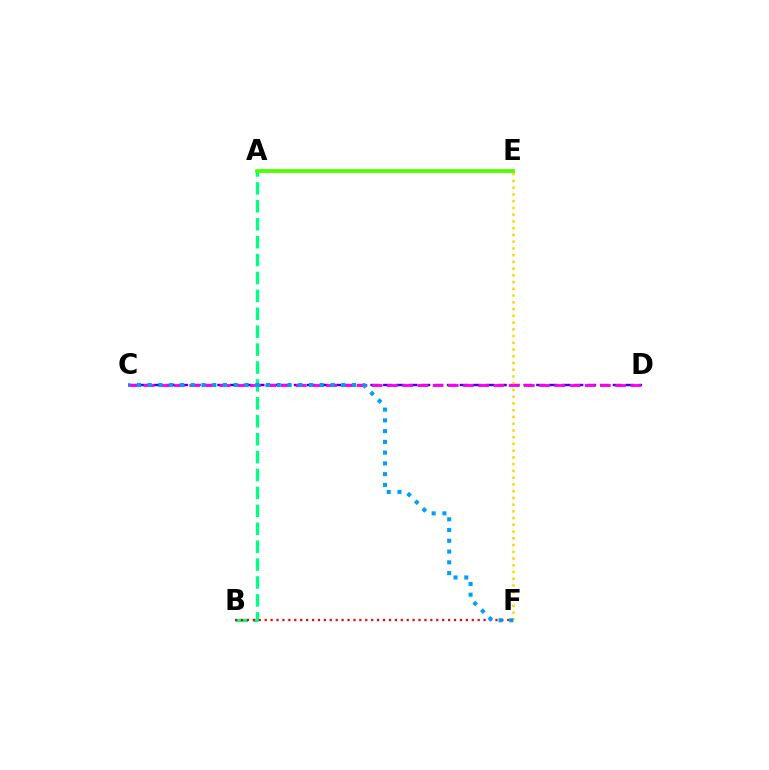{('C', 'D'): [{'color': '#3700ff', 'line_style': 'dashed', 'thickness': 1.73}, {'color': '#ff00ed', 'line_style': 'dashed', 'thickness': 2.07}], ('A', 'B'): [{'color': '#00ff86', 'line_style': 'dashed', 'thickness': 2.43}], ('E', 'F'): [{'color': '#ffd500', 'line_style': 'dotted', 'thickness': 1.83}], ('B', 'F'): [{'color': '#ff0000', 'line_style': 'dotted', 'thickness': 1.61}], ('A', 'E'): [{'color': '#4fff00', 'line_style': 'solid', 'thickness': 2.75}], ('C', 'F'): [{'color': '#009eff', 'line_style': 'dotted', 'thickness': 2.92}]}